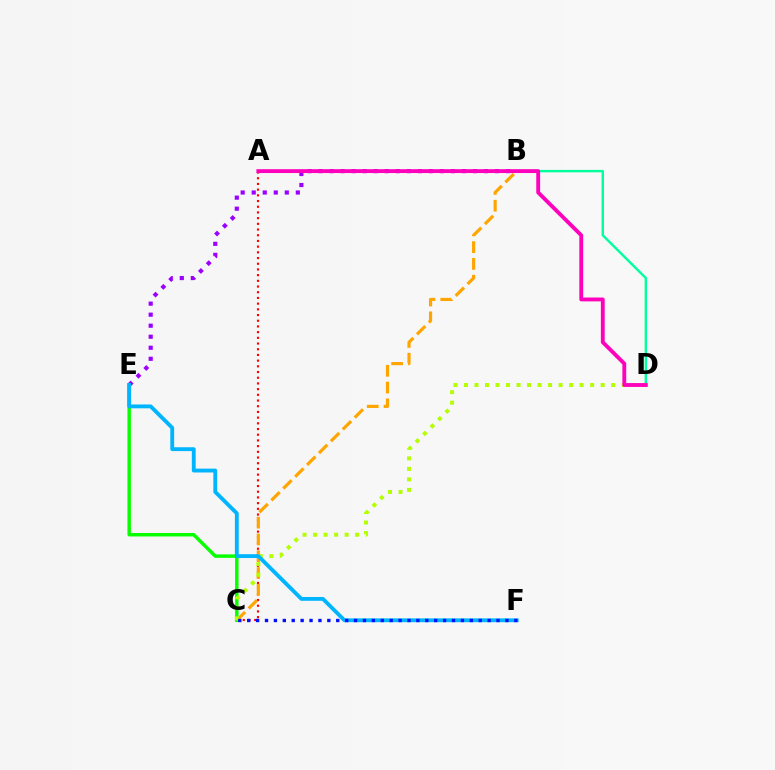{('B', 'E'): [{'color': '#9b00ff', 'line_style': 'dotted', 'thickness': 3.0}], ('C', 'E'): [{'color': '#08ff00', 'line_style': 'solid', 'thickness': 2.49}], ('A', 'C'): [{'color': '#ff0000', 'line_style': 'dotted', 'thickness': 1.55}], ('B', 'C'): [{'color': '#ffa500', 'line_style': 'dashed', 'thickness': 2.28}], ('C', 'D'): [{'color': '#b3ff00', 'line_style': 'dotted', 'thickness': 2.86}], ('E', 'F'): [{'color': '#00b5ff', 'line_style': 'solid', 'thickness': 2.77}], ('B', 'D'): [{'color': '#00ff9d', 'line_style': 'solid', 'thickness': 1.73}], ('C', 'F'): [{'color': '#0010ff', 'line_style': 'dotted', 'thickness': 2.42}], ('A', 'D'): [{'color': '#ff00bd', 'line_style': 'solid', 'thickness': 2.77}]}